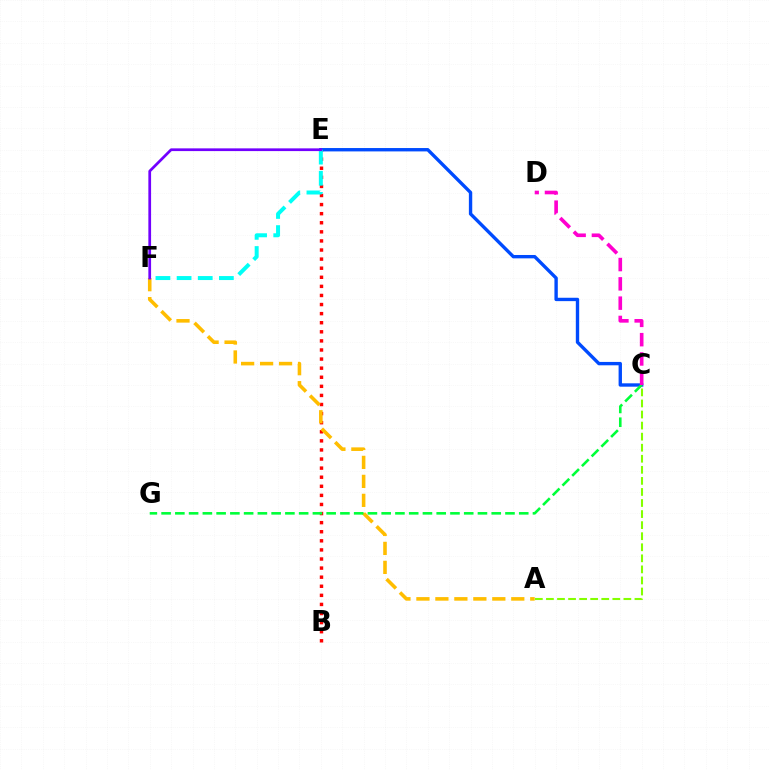{('B', 'E'): [{'color': '#ff0000', 'line_style': 'dotted', 'thickness': 2.47}], ('C', 'E'): [{'color': '#004bff', 'line_style': 'solid', 'thickness': 2.43}], ('A', 'C'): [{'color': '#84ff00', 'line_style': 'dashed', 'thickness': 1.5}], ('A', 'F'): [{'color': '#ffbd00', 'line_style': 'dashed', 'thickness': 2.58}], ('E', 'F'): [{'color': '#00fff6', 'line_style': 'dashed', 'thickness': 2.87}, {'color': '#7200ff', 'line_style': 'solid', 'thickness': 1.97}], ('C', 'G'): [{'color': '#00ff39', 'line_style': 'dashed', 'thickness': 1.87}], ('C', 'D'): [{'color': '#ff00cf', 'line_style': 'dashed', 'thickness': 2.62}]}